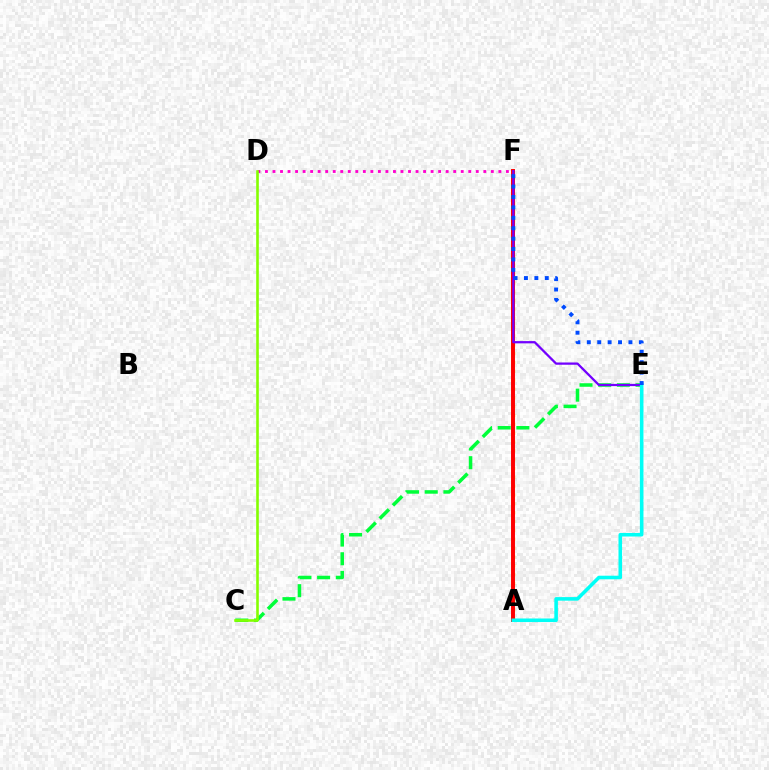{('A', 'F'): [{'color': '#ffbd00', 'line_style': 'dotted', 'thickness': 2.4}, {'color': '#ff0000', 'line_style': 'solid', 'thickness': 2.84}], ('C', 'E'): [{'color': '#00ff39', 'line_style': 'dashed', 'thickness': 2.54}], ('D', 'F'): [{'color': '#ff00cf', 'line_style': 'dotted', 'thickness': 2.05}], ('E', 'F'): [{'color': '#7200ff', 'line_style': 'solid', 'thickness': 1.63}, {'color': '#004bff', 'line_style': 'dotted', 'thickness': 2.83}], ('C', 'D'): [{'color': '#84ff00', 'line_style': 'solid', 'thickness': 1.88}], ('A', 'E'): [{'color': '#00fff6', 'line_style': 'solid', 'thickness': 2.57}]}